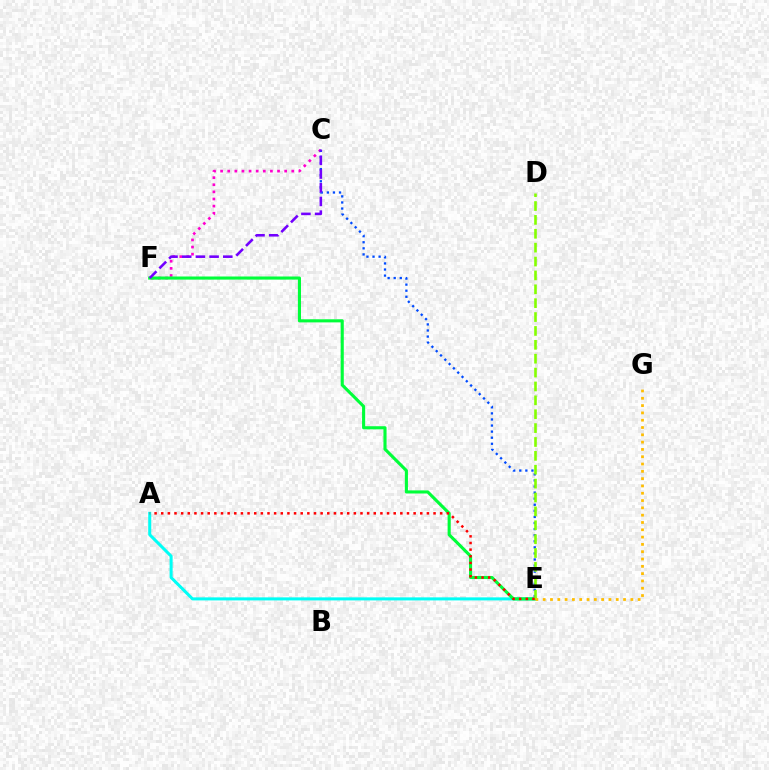{('A', 'E'): [{'color': '#00fff6', 'line_style': 'solid', 'thickness': 2.18}, {'color': '#ff0000', 'line_style': 'dotted', 'thickness': 1.8}], ('C', 'F'): [{'color': '#ff00cf', 'line_style': 'dotted', 'thickness': 1.93}, {'color': '#7200ff', 'line_style': 'dashed', 'thickness': 1.86}], ('E', 'F'): [{'color': '#00ff39', 'line_style': 'solid', 'thickness': 2.24}], ('C', 'E'): [{'color': '#004bff', 'line_style': 'dotted', 'thickness': 1.65}], ('D', 'E'): [{'color': '#84ff00', 'line_style': 'dashed', 'thickness': 1.89}], ('E', 'G'): [{'color': '#ffbd00', 'line_style': 'dotted', 'thickness': 1.98}]}